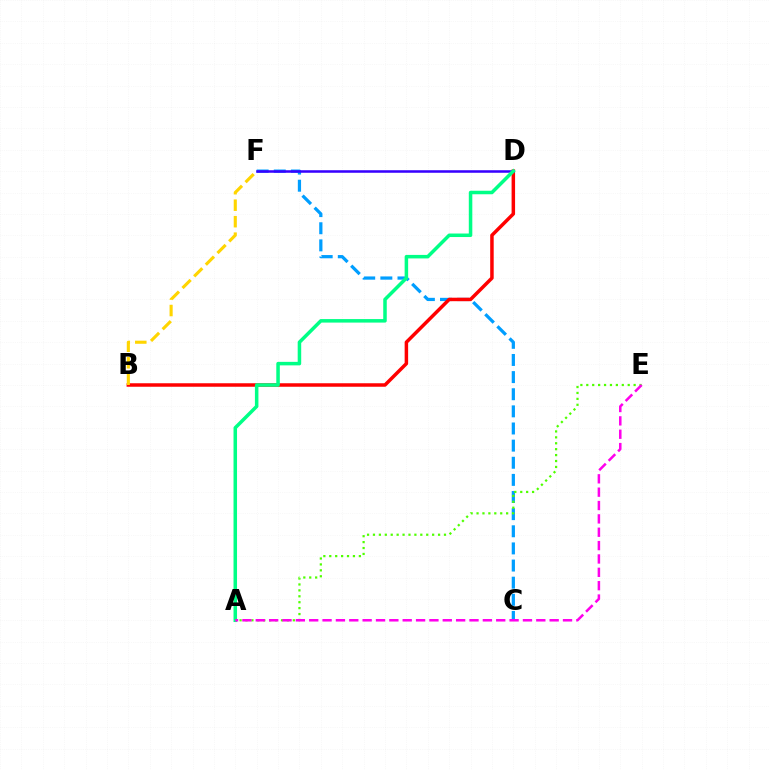{('C', 'F'): [{'color': '#009eff', 'line_style': 'dashed', 'thickness': 2.33}], ('B', 'D'): [{'color': '#ff0000', 'line_style': 'solid', 'thickness': 2.51}], ('A', 'E'): [{'color': '#4fff00', 'line_style': 'dotted', 'thickness': 1.61}, {'color': '#ff00ed', 'line_style': 'dashed', 'thickness': 1.81}], ('D', 'F'): [{'color': '#3700ff', 'line_style': 'solid', 'thickness': 1.82}], ('A', 'D'): [{'color': '#00ff86', 'line_style': 'solid', 'thickness': 2.53}], ('B', 'F'): [{'color': '#ffd500', 'line_style': 'dashed', 'thickness': 2.24}]}